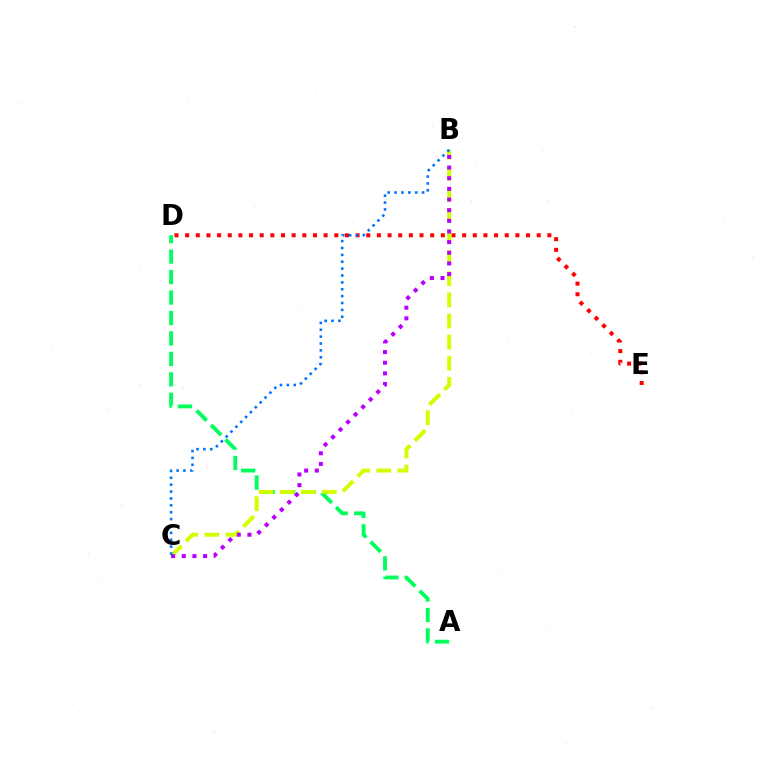{('A', 'D'): [{'color': '#00ff5c', 'line_style': 'dashed', 'thickness': 2.78}], ('D', 'E'): [{'color': '#ff0000', 'line_style': 'dotted', 'thickness': 2.89}], ('B', 'C'): [{'color': '#d1ff00', 'line_style': 'dashed', 'thickness': 2.87}, {'color': '#b900ff', 'line_style': 'dotted', 'thickness': 2.89}, {'color': '#0074ff', 'line_style': 'dotted', 'thickness': 1.87}]}